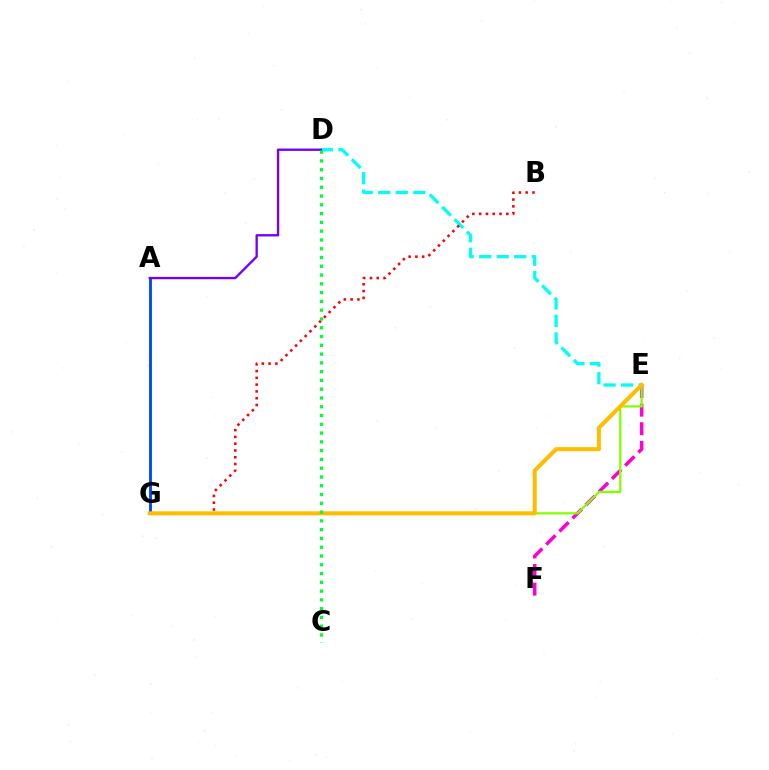{('E', 'F'): [{'color': '#ff00cf', 'line_style': 'dashed', 'thickness': 2.53}], ('A', 'G'): [{'color': '#004bff', 'line_style': 'solid', 'thickness': 2.08}], ('E', 'G'): [{'color': '#84ff00', 'line_style': 'solid', 'thickness': 1.63}, {'color': '#ffbd00', 'line_style': 'solid', 'thickness': 2.92}], ('D', 'E'): [{'color': '#00fff6', 'line_style': 'dashed', 'thickness': 2.38}], ('A', 'D'): [{'color': '#7200ff', 'line_style': 'solid', 'thickness': 1.69}], ('B', 'G'): [{'color': '#ff0000', 'line_style': 'dotted', 'thickness': 1.84}], ('C', 'D'): [{'color': '#00ff39', 'line_style': 'dotted', 'thickness': 2.39}]}